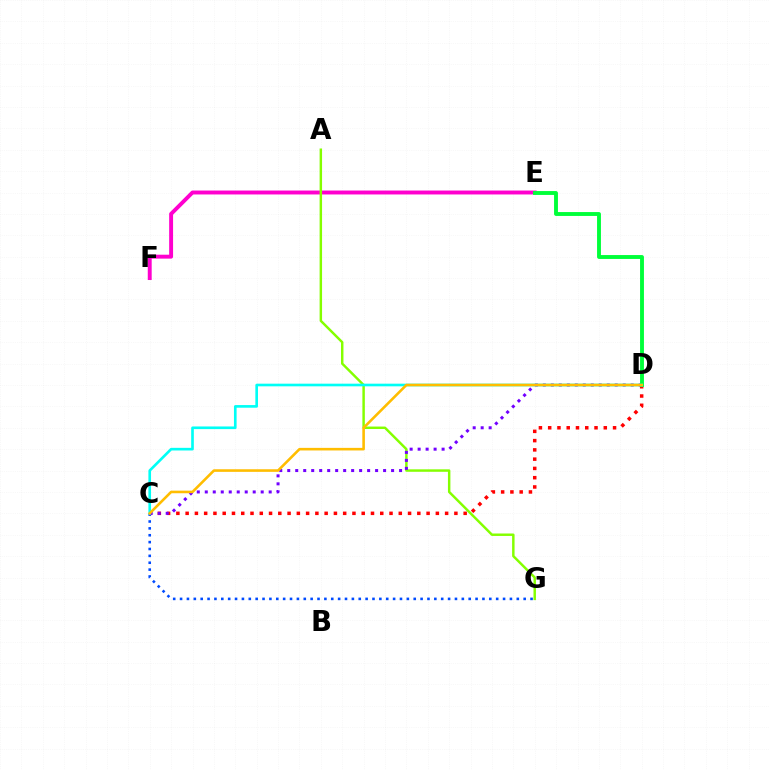{('C', 'G'): [{'color': '#004bff', 'line_style': 'dotted', 'thickness': 1.87}], ('E', 'F'): [{'color': '#ff00cf', 'line_style': 'solid', 'thickness': 2.82}], ('C', 'D'): [{'color': '#ff0000', 'line_style': 'dotted', 'thickness': 2.52}, {'color': '#7200ff', 'line_style': 'dotted', 'thickness': 2.17}, {'color': '#00fff6', 'line_style': 'solid', 'thickness': 1.9}, {'color': '#ffbd00', 'line_style': 'solid', 'thickness': 1.87}], ('A', 'G'): [{'color': '#84ff00', 'line_style': 'solid', 'thickness': 1.77}], ('D', 'E'): [{'color': '#00ff39', 'line_style': 'solid', 'thickness': 2.79}]}